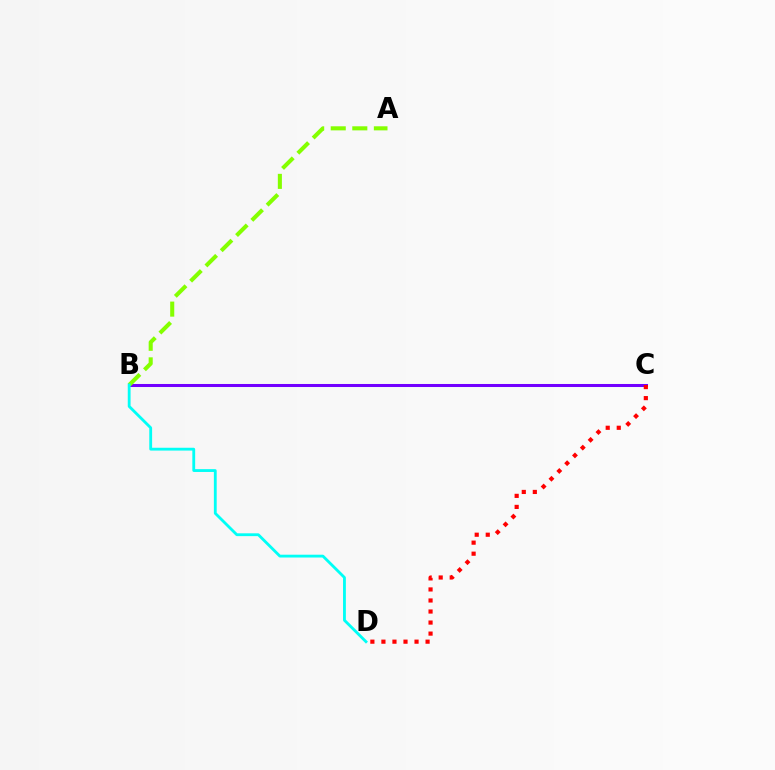{('B', 'C'): [{'color': '#7200ff', 'line_style': 'solid', 'thickness': 2.18}], ('C', 'D'): [{'color': '#ff0000', 'line_style': 'dotted', 'thickness': 3.0}], ('A', 'B'): [{'color': '#84ff00', 'line_style': 'dashed', 'thickness': 2.93}], ('B', 'D'): [{'color': '#00fff6', 'line_style': 'solid', 'thickness': 2.03}]}